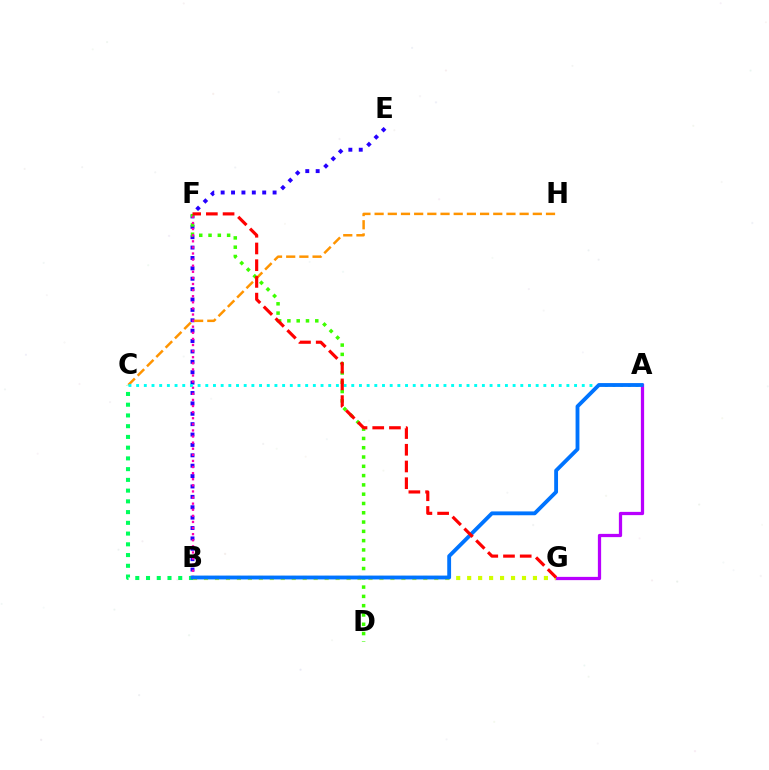{('B', 'E'): [{'color': '#2500ff', 'line_style': 'dotted', 'thickness': 2.82}], ('D', 'F'): [{'color': '#3dff00', 'line_style': 'dotted', 'thickness': 2.52}], ('A', 'G'): [{'color': '#b900ff', 'line_style': 'solid', 'thickness': 2.34}], ('C', 'H'): [{'color': '#ff9400', 'line_style': 'dashed', 'thickness': 1.79}], ('B', 'G'): [{'color': '#d1ff00', 'line_style': 'dotted', 'thickness': 2.98}], ('B', 'F'): [{'color': '#ff00ac', 'line_style': 'dotted', 'thickness': 1.66}], ('B', 'C'): [{'color': '#00ff5c', 'line_style': 'dotted', 'thickness': 2.92}], ('A', 'C'): [{'color': '#00fff6', 'line_style': 'dotted', 'thickness': 2.09}], ('A', 'B'): [{'color': '#0074ff', 'line_style': 'solid', 'thickness': 2.76}], ('F', 'G'): [{'color': '#ff0000', 'line_style': 'dashed', 'thickness': 2.27}]}